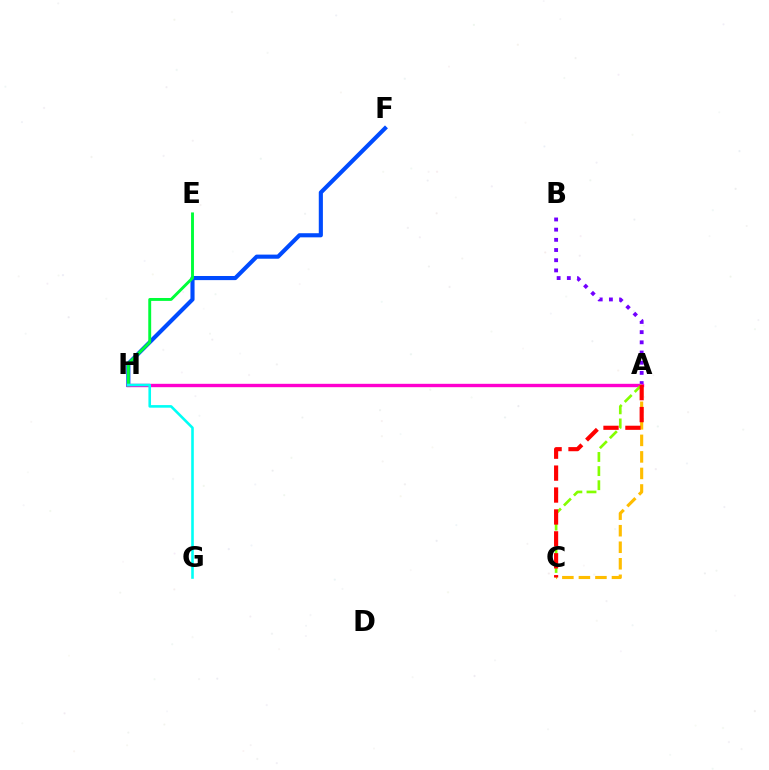{('F', 'H'): [{'color': '#004bff', 'line_style': 'solid', 'thickness': 2.97}], ('A', 'C'): [{'color': '#ffbd00', 'line_style': 'dashed', 'thickness': 2.25}, {'color': '#84ff00', 'line_style': 'dashed', 'thickness': 1.92}, {'color': '#ff0000', 'line_style': 'dashed', 'thickness': 2.98}], ('A', 'B'): [{'color': '#7200ff', 'line_style': 'dotted', 'thickness': 2.77}], ('A', 'H'): [{'color': '#ff00cf', 'line_style': 'solid', 'thickness': 2.43}], ('E', 'H'): [{'color': '#00ff39', 'line_style': 'solid', 'thickness': 2.09}], ('G', 'H'): [{'color': '#00fff6', 'line_style': 'solid', 'thickness': 1.87}]}